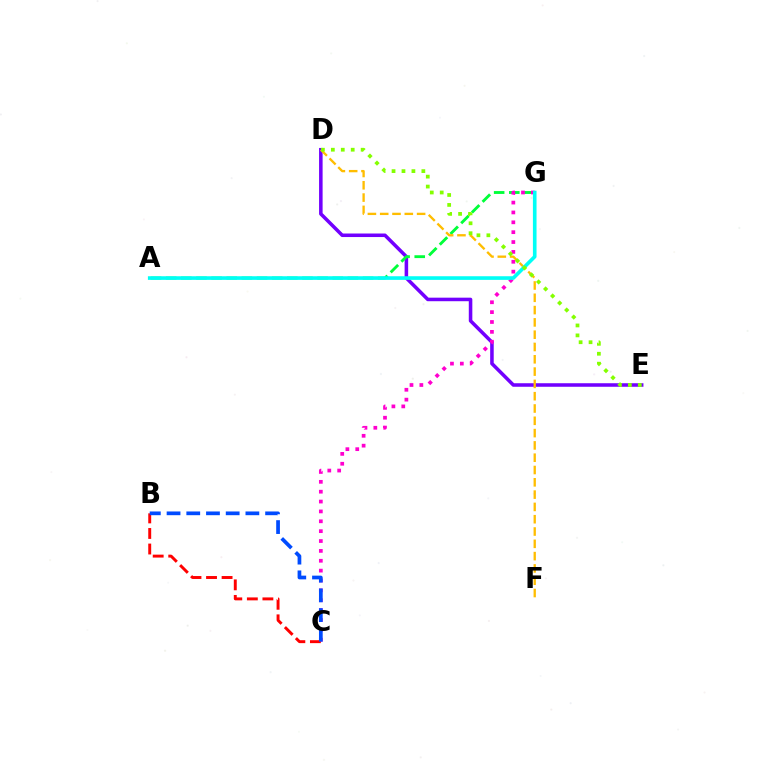{('D', 'E'): [{'color': '#7200ff', 'line_style': 'solid', 'thickness': 2.55}, {'color': '#84ff00', 'line_style': 'dotted', 'thickness': 2.7}], ('A', 'G'): [{'color': '#00ff39', 'line_style': 'dashed', 'thickness': 2.06}, {'color': '#00fff6', 'line_style': 'solid', 'thickness': 2.62}], ('D', 'F'): [{'color': '#ffbd00', 'line_style': 'dashed', 'thickness': 1.67}], ('C', 'G'): [{'color': '#ff00cf', 'line_style': 'dotted', 'thickness': 2.68}], ('B', 'C'): [{'color': '#ff0000', 'line_style': 'dashed', 'thickness': 2.11}, {'color': '#004bff', 'line_style': 'dashed', 'thickness': 2.68}]}